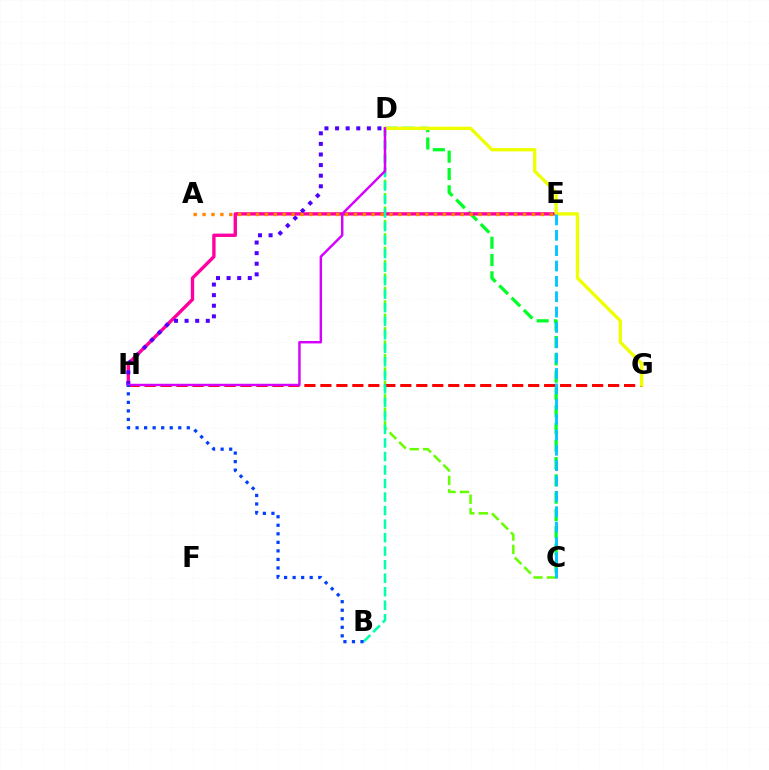{('C', 'D'): [{'color': '#00ff27', 'line_style': 'dashed', 'thickness': 2.35}, {'color': '#66ff00', 'line_style': 'dashed', 'thickness': 1.82}], ('G', 'H'): [{'color': '#ff0000', 'line_style': 'dashed', 'thickness': 2.17}], ('E', 'H'): [{'color': '#ff00a0', 'line_style': 'solid', 'thickness': 2.43}], ('D', 'H'): [{'color': '#4f00ff', 'line_style': 'dotted', 'thickness': 2.88}, {'color': '#d600ff', 'line_style': 'solid', 'thickness': 1.76}], ('B', 'D'): [{'color': '#00ffaf', 'line_style': 'dashed', 'thickness': 1.84}], ('D', 'G'): [{'color': '#eeff00', 'line_style': 'solid', 'thickness': 2.39}], ('C', 'E'): [{'color': '#00c7ff', 'line_style': 'dashed', 'thickness': 2.09}], ('A', 'E'): [{'color': '#ff8800', 'line_style': 'dotted', 'thickness': 2.42}], ('B', 'H'): [{'color': '#003fff', 'line_style': 'dotted', 'thickness': 2.32}]}